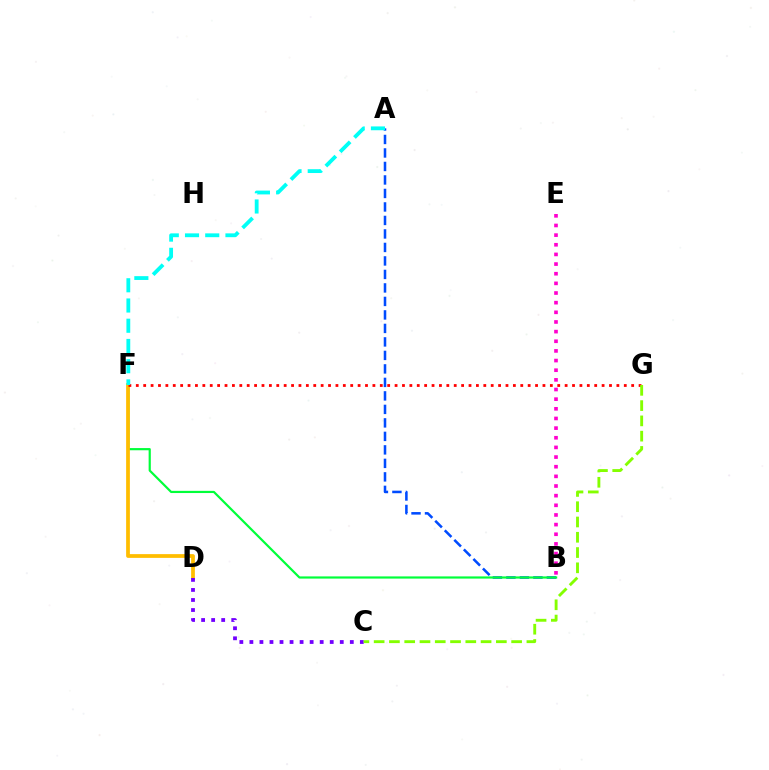{('A', 'B'): [{'color': '#004bff', 'line_style': 'dashed', 'thickness': 1.83}], ('B', 'F'): [{'color': '#00ff39', 'line_style': 'solid', 'thickness': 1.58}], ('D', 'F'): [{'color': '#ffbd00', 'line_style': 'solid', 'thickness': 2.7}], ('C', 'D'): [{'color': '#7200ff', 'line_style': 'dotted', 'thickness': 2.73}], ('F', 'G'): [{'color': '#ff0000', 'line_style': 'dotted', 'thickness': 2.01}], ('B', 'E'): [{'color': '#ff00cf', 'line_style': 'dotted', 'thickness': 2.62}], ('C', 'G'): [{'color': '#84ff00', 'line_style': 'dashed', 'thickness': 2.08}], ('A', 'F'): [{'color': '#00fff6', 'line_style': 'dashed', 'thickness': 2.75}]}